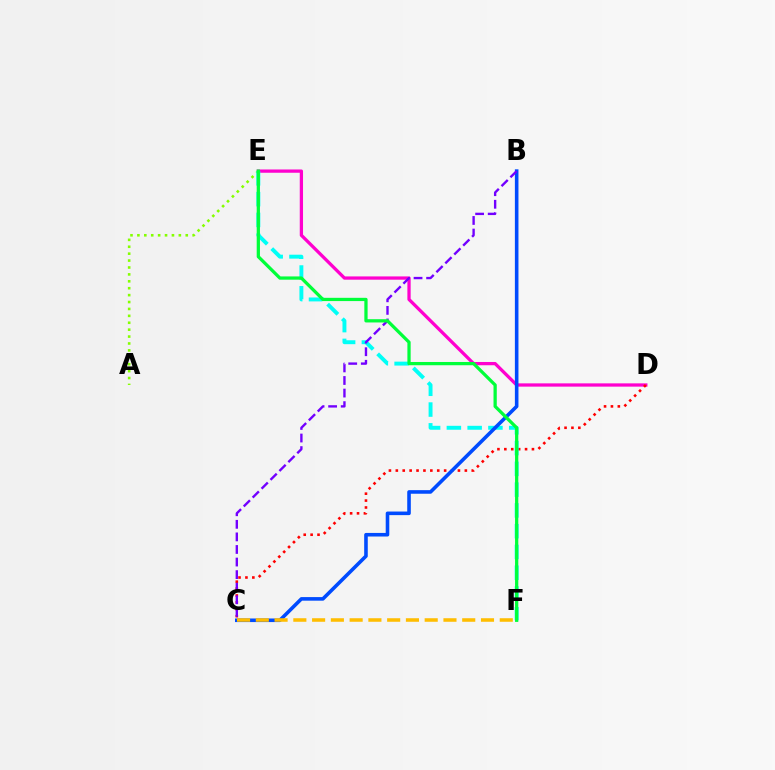{('D', 'E'): [{'color': '#ff00cf', 'line_style': 'solid', 'thickness': 2.36}], ('C', 'D'): [{'color': '#ff0000', 'line_style': 'dotted', 'thickness': 1.88}], ('A', 'E'): [{'color': '#84ff00', 'line_style': 'dotted', 'thickness': 1.88}], ('E', 'F'): [{'color': '#00fff6', 'line_style': 'dashed', 'thickness': 2.82}, {'color': '#00ff39', 'line_style': 'solid', 'thickness': 2.35}], ('B', 'C'): [{'color': '#004bff', 'line_style': 'solid', 'thickness': 2.58}, {'color': '#7200ff', 'line_style': 'dashed', 'thickness': 1.71}], ('C', 'F'): [{'color': '#ffbd00', 'line_style': 'dashed', 'thickness': 2.55}]}